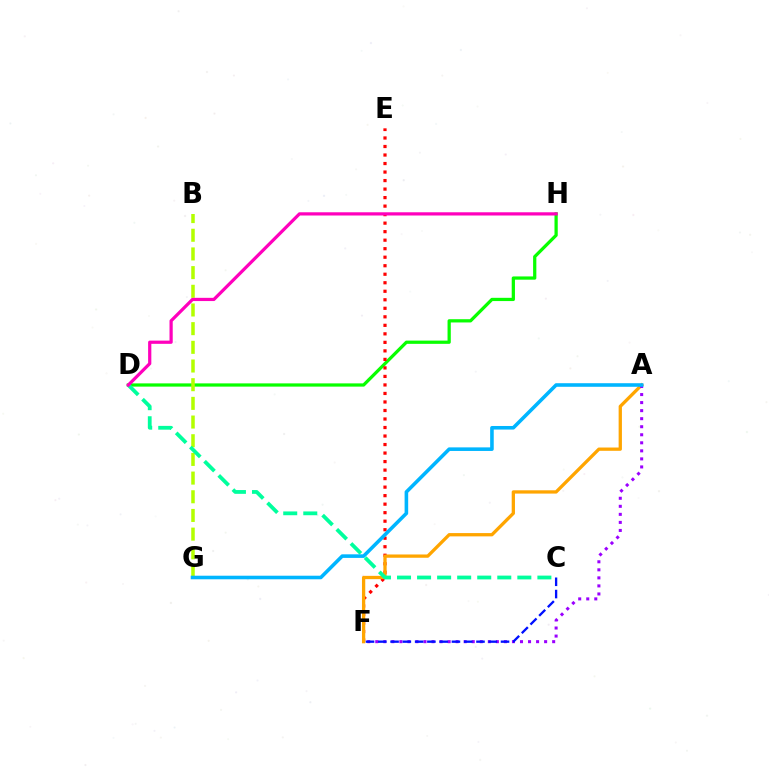{('D', 'H'): [{'color': '#08ff00', 'line_style': 'solid', 'thickness': 2.34}, {'color': '#ff00bd', 'line_style': 'solid', 'thickness': 2.32}], ('B', 'G'): [{'color': '#b3ff00', 'line_style': 'dashed', 'thickness': 2.54}], ('E', 'F'): [{'color': '#ff0000', 'line_style': 'dotted', 'thickness': 2.31}], ('A', 'F'): [{'color': '#ffa500', 'line_style': 'solid', 'thickness': 2.37}, {'color': '#9b00ff', 'line_style': 'dotted', 'thickness': 2.18}], ('C', 'D'): [{'color': '#00ff9d', 'line_style': 'dashed', 'thickness': 2.72}], ('A', 'G'): [{'color': '#00b5ff', 'line_style': 'solid', 'thickness': 2.58}], ('C', 'F'): [{'color': '#0010ff', 'line_style': 'dashed', 'thickness': 1.67}]}